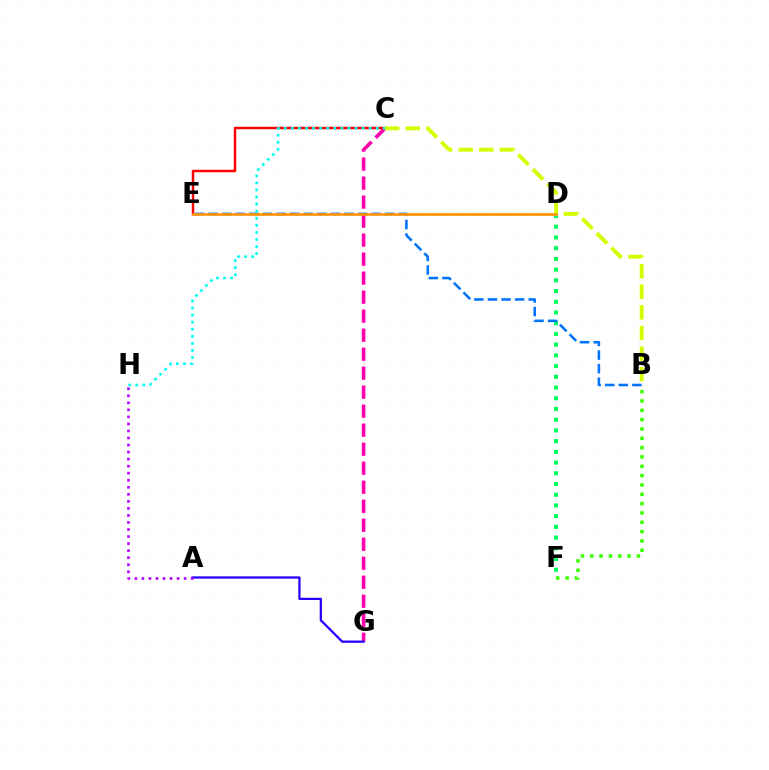{('C', 'G'): [{'color': '#ff00ac', 'line_style': 'dashed', 'thickness': 2.58}], ('A', 'G'): [{'color': '#2500ff', 'line_style': 'solid', 'thickness': 1.63}], ('B', 'F'): [{'color': '#3dff00', 'line_style': 'dotted', 'thickness': 2.54}], ('D', 'F'): [{'color': '#00ff5c', 'line_style': 'dotted', 'thickness': 2.91}], ('B', 'E'): [{'color': '#0074ff', 'line_style': 'dashed', 'thickness': 1.85}], ('C', 'E'): [{'color': '#ff0000', 'line_style': 'solid', 'thickness': 1.77}], ('B', 'C'): [{'color': '#d1ff00', 'line_style': 'dashed', 'thickness': 2.8}], ('A', 'H'): [{'color': '#b900ff', 'line_style': 'dotted', 'thickness': 1.91}], ('D', 'E'): [{'color': '#ff9400', 'line_style': 'solid', 'thickness': 1.94}], ('C', 'H'): [{'color': '#00fff6', 'line_style': 'dotted', 'thickness': 1.92}]}